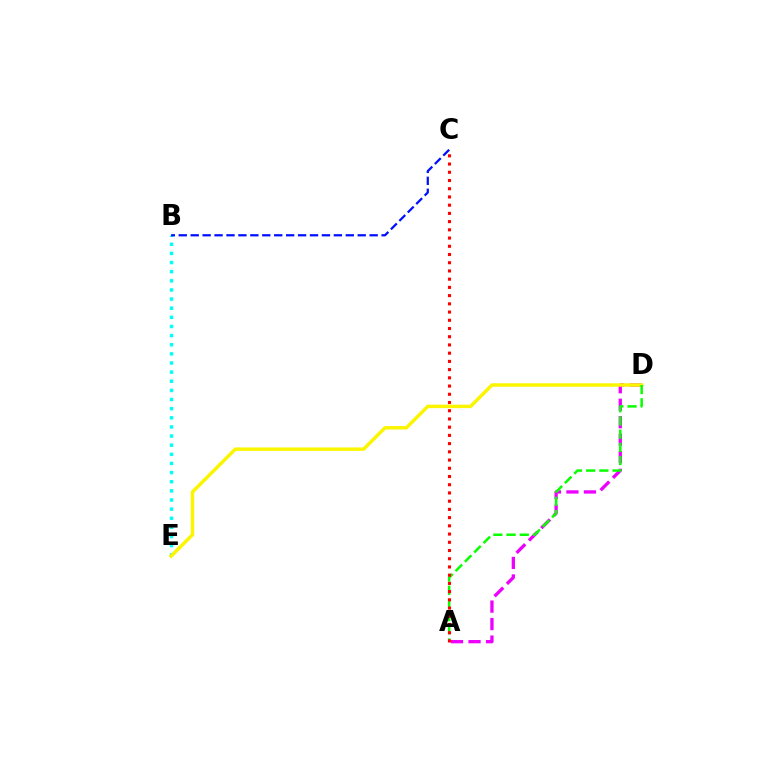{('B', 'E'): [{'color': '#00fff6', 'line_style': 'dotted', 'thickness': 2.48}], ('A', 'D'): [{'color': '#ee00ff', 'line_style': 'dashed', 'thickness': 2.38}, {'color': '#08ff00', 'line_style': 'dashed', 'thickness': 1.79}], ('D', 'E'): [{'color': '#fcf500', 'line_style': 'solid', 'thickness': 2.49}], ('B', 'C'): [{'color': '#0010ff', 'line_style': 'dashed', 'thickness': 1.62}], ('A', 'C'): [{'color': '#ff0000', 'line_style': 'dotted', 'thickness': 2.23}]}